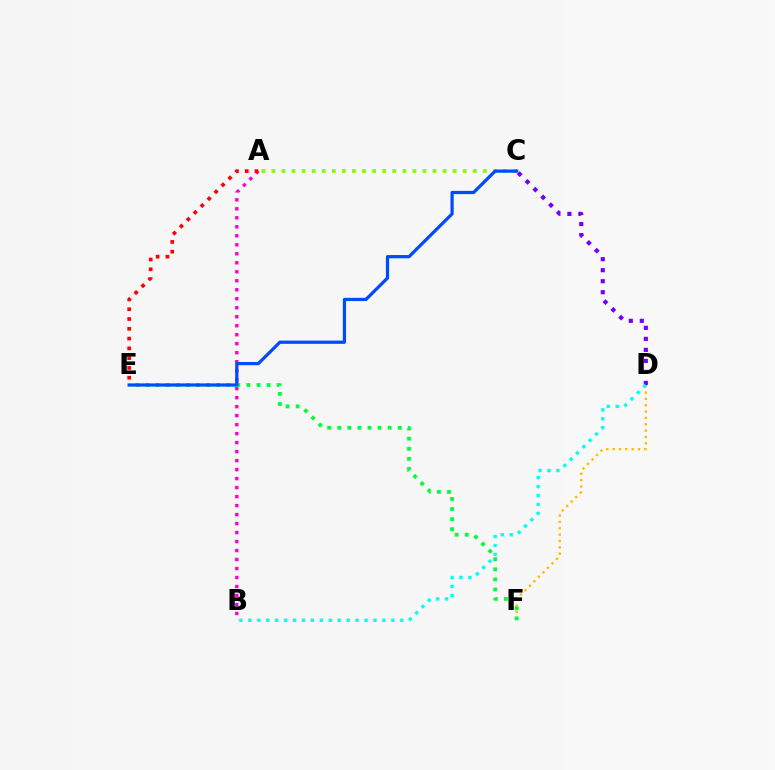{('D', 'F'): [{'color': '#ffbd00', 'line_style': 'dotted', 'thickness': 1.72}], ('A', 'C'): [{'color': '#84ff00', 'line_style': 'dotted', 'thickness': 2.74}], ('A', 'B'): [{'color': '#ff00cf', 'line_style': 'dotted', 'thickness': 2.44}], ('E', 'F'): [{'color': '#00ff39', 'line_style': 'dotted', 'thickness': 2.74}], ('C', 'D'): [{'color': '#7200ff', 'line_style': 'dotted', 'thickness': 2.99}], ('C', 'E'): [{'color': '#004bff', 'line_style': 'solid', 'thickness': 2.33}], ('B', 'D'): [{'color': '#00fff6', 'line_style': 'dotted', 'thickness': 2.43}], ('A', 'E'): [{'color': '#ff0000', 'line_style': 'dotted', 'thickness': 2.66}]}